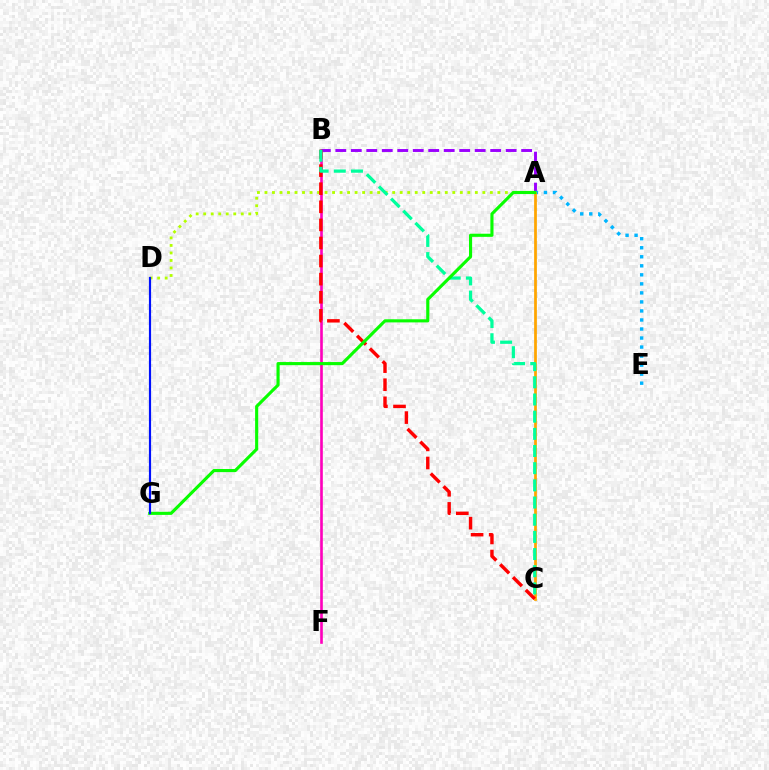{('B', 'F'): [{'color': '#ff00bd', 'line_style': 'solid', 'thickness': 1.9}], ('A', 'B'): [{'color': '#9b00ff', 'line_style': 'dashed', 'thickness': 2.1}], ('A', 'D'): [{'color': '#b3ff00', 'line_style': 'dotted', 'thickness': 2.04}], ('A', 'E'): [{'color': '#00b5ff', 'line_style': 'dotted', 'thickness': 2.45}], ('A', 'C'): [{'color': '#ffa500', 'line_style': 'solid', 'thickness': 1.98}], ('B', 'C'): [{'color': '#ff0000', 'line_style': 'dashed', 'thickness': 2.46}, {'color': '#00ff9d', 'line_style': 'dashed', 'thickness': 2.33}], ('A', 'G'): [{'color': '#08ff00', 'line_style': 'solid', 'thickness': 2.25}], ('D', 'G'): [{'color': '#0010ff', 'line_style': 'solid', 'thickness': 1.57}]}